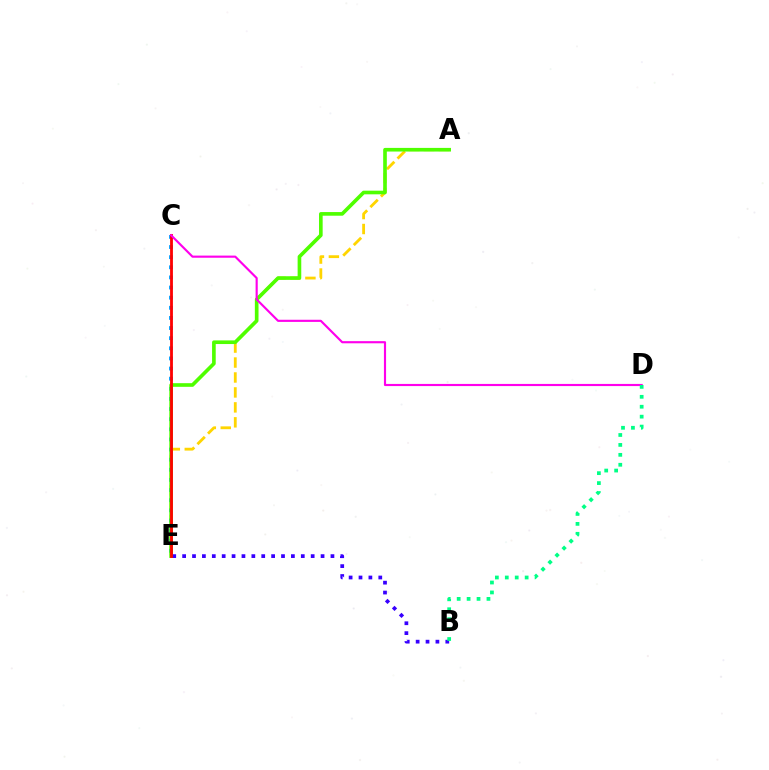{('A', 'E'): [{'color': '#ffd500', 'line_style': 'dashed', 'thickness': 2.03}, {'color': '#4fff00', 'line_style': 'solid', 'thickness': 2.62}], ('C', 'E'): [{'color': '#009eff', 'line_style': 'dotted', 'thickness': 2.75}, {'color': '#ff0000', 'line_style': 'solid', 'thickness': 2.02}], ('B', 'E'): [{'color': '#3700ff', 'line_style': 'dotted', 'thickness': 2.69}], ('C', 'D'): [{'color': '#ff00ed', 'line_style': 'solid', 'thickness': 1.54}], ('B', 'D'): [{'color': '#00ff86', 'line_style': 'dotted', 'thickness': 2.7}]}